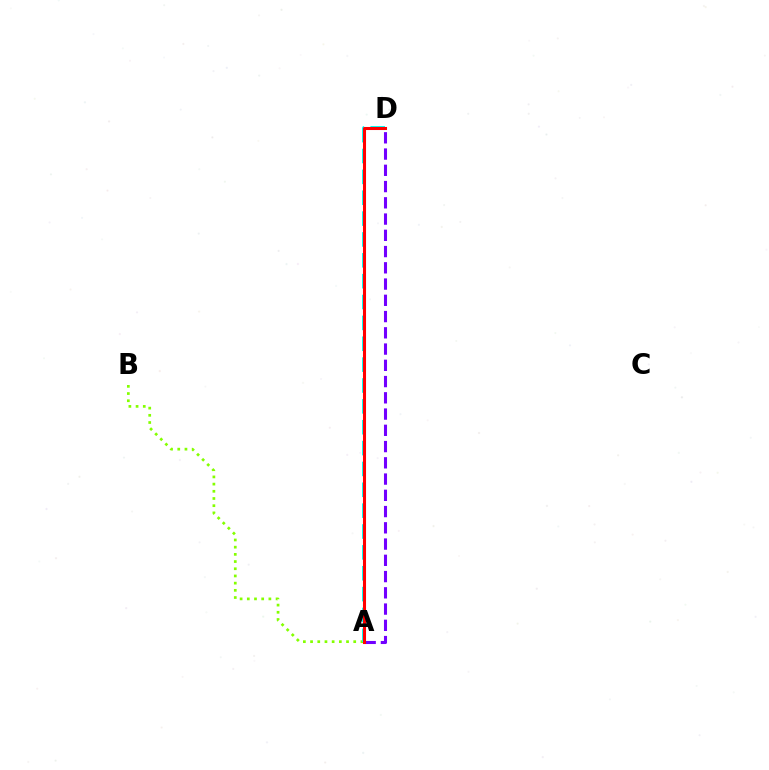{('A', 'D'): [{'color': '#7200ff', 'line_style': 'dashed', 'thickness': 2.21}, {'color': '#00fff6', 'line_style': 'dashed', 'thickness': 2.83}, {'color': '#ff0000', 'line_style': 'solid', 'thickness': 2.21}], ('A', 'B'): [{'color': '#84ff00', 'line_style': 'dotted', 'thickness': 1.95}]}